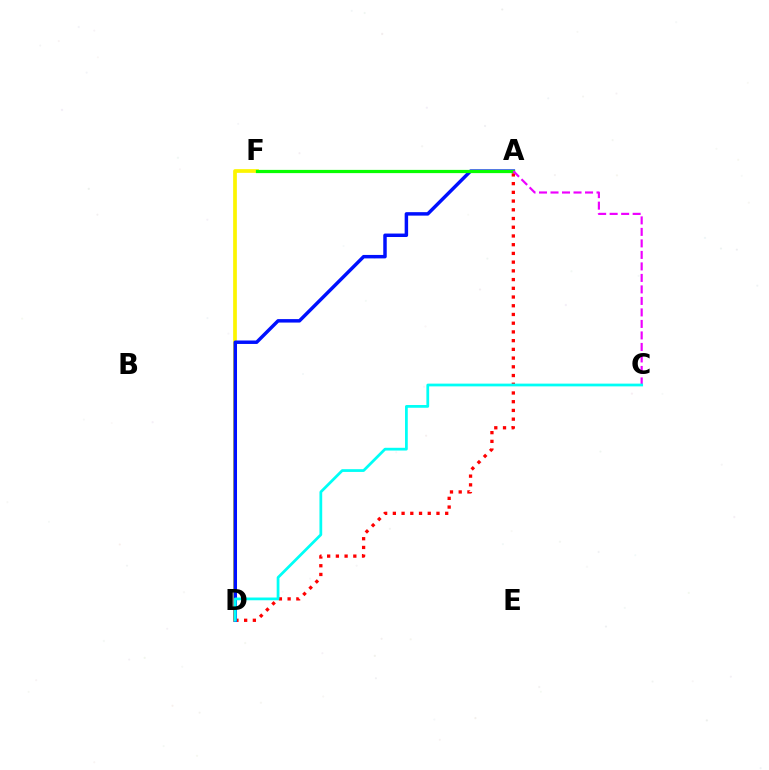{('A', 'D'): [{'color': '#ff0000', 'line_style': 'dotted', 'thickness': 2.37}, {'color': '#0010ff', 'line_style': 'solid', 'thickness': 2.49}], ('D', 'F'): [{'color': '#fcf500', 'line_style': 'solid', 'thickness': 2.67}], ('A', 'F'): [{'color': '#08ff00', 'line_style': 'solid', 'thickness': 2.32}], ('A', 'C'): [{'color': '#ee00ff', 'line_style': 'dashed', 'thickness': 1.56}], ('C', 'D'): [{'color': '#00fff6', 'line_style': 'solid', 'thickness': 1.98}]}